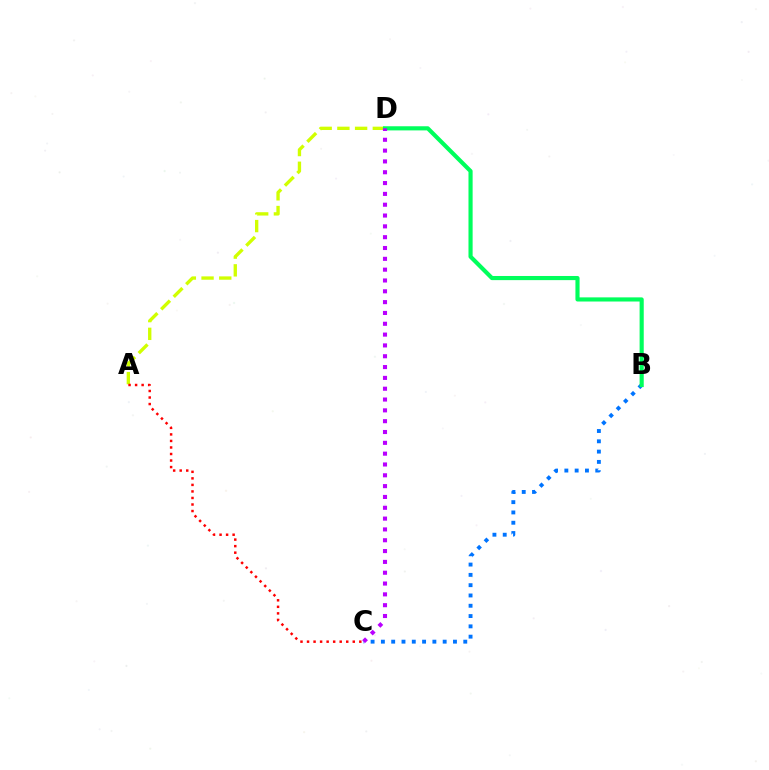{('A', 'D'): [{'color': '#d1ff00', 'line_style': 'dashed', 'thickness': 2.41}], ('B', 'C'): [{'color': '#0074ff', 'line_style': 'dotted', 'thickness': 2.8}], ('A', 'C'): [{'color': '#ff0000', 'line_style': 'dotted', 'thickness': 1.78}], ('B', 'D'): [{'color': '#00ff5c', 'line_style': 'solid', 'thickness': 2.98}], ('C', 'D'): [{'color': '#b900ff', 'line_style': 'dotted', 'thickness': 2.94}]}